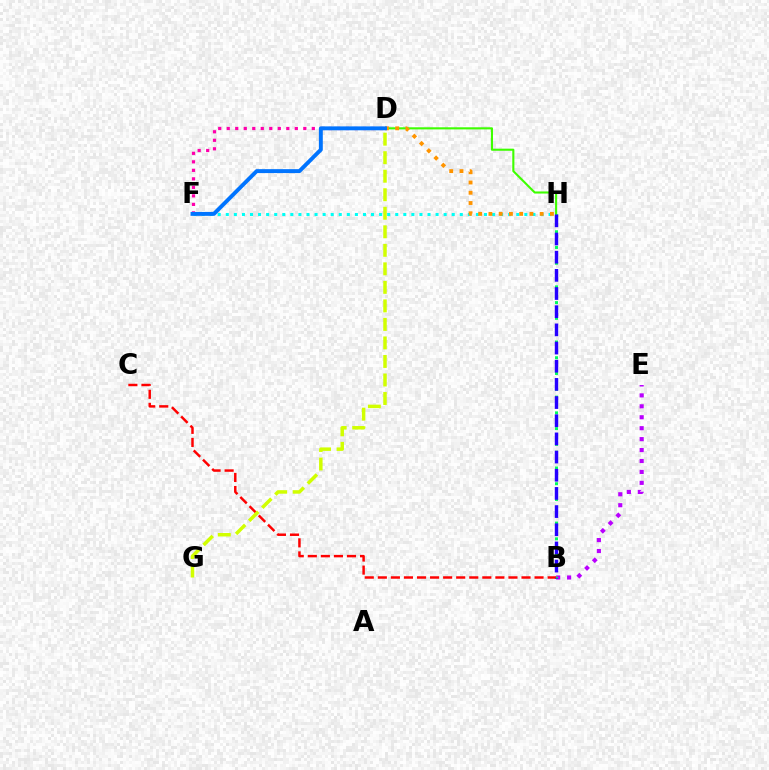{('F', 'H'): [{'color': '#00fff6', 'line_style': 'dotted', 'thickness': 2.19}], ('B', 'E'): [{'color': '#b900ff', 'line_style': 'dotted', 'thickness': 2.97}], ('D', 'H'): [{'color': '#3dff00', 'line_style': 'solid', 'thickness': 1.52}, {'color': '#ff9400', 'line_style': 'dotted', 'thickness': 2.78}], ('B', 'H'): [{'color': '#00ff5c', 'line_style': 'dotted', 'thickness': 2.14}, {'color': '#2500ff', 'line_style': 'dashed', 'thickness': 2.47}], ('D', 'F'): [{'color': '#ff00ac', 'line_style': 'dotted', 'thickness': 2.31}, {'color': '#0074ff', 'line_style': 'solid', 'thickness': 2.82}], ('B', 'C'): [{'color': '#ff0000', 'line_style': 'dashed', 'thickness': 1.77}], ('D', 'G'): [{'color': '#d1ff00', 'line_style': 'dashed', 'thickness': 2.52}]}